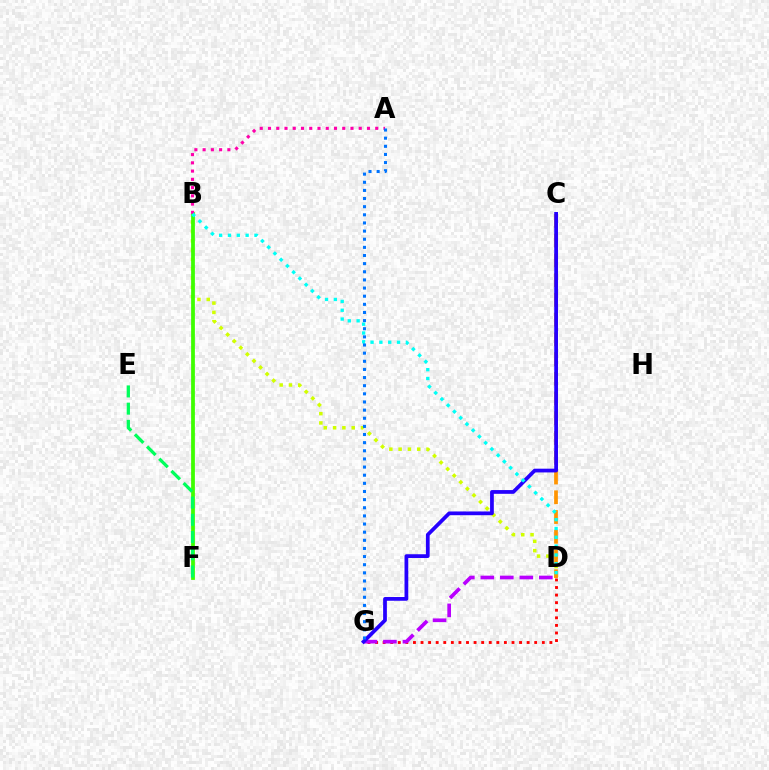{('B', 'D'): [{'color': '#d1ff00', 'line_style': 'dotted', 'thickness': 2.53}, {'color': '#00fff6', 'line_style': 'dotted', 'thickness': 2.4}], ('C', 'D'): [{'color': '#ff9400', 'line_style': 'dashed', 'thickness': 2.68}], ('B', 'F'): [{'color': '#3dff00', 'line_style': 'solid', 'thickness': 2.71}], ('D', 'G'): [{'color': '#ff0000', 'line_style': 'dotted', 'thickness': 2.06}, {'color': '#b900ff', 'line_style': 'dashed', 'thickness': 2.65}], ('E', 'F'): [{'color': '#00ff5c', 'line_style': 'dashed', 'thickness': 2.34}], ('A', 'B'): [{'color': '#ff00ac', 'line_style': 'dotted', 'thickness': 2.24}], ('C', 'G'): [{'color': '#2500ff', 'line_style': 'solid', 'thickness': 2.7}], ('A', 'G'): [{'color': '#0074ff', 'line_style': 'dotted', 'thickness': 2.21}]}